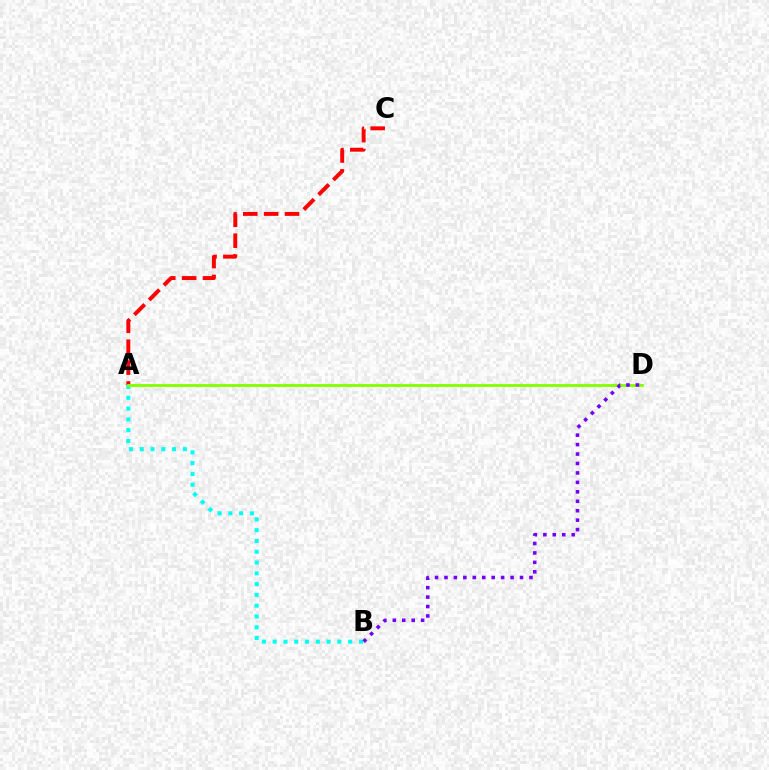{('A', 'B'): [{'color': '#00fff6', 'line_style': 'dotted', 'thickness': 2.93}], ('A', 'C'): [{'color': '#ff0000', 'line_style': 'dashed', 'thickness': 2.84}], ('A', 'D'): [{'color': '#84ff00', 'line_style': 'solid', 'thickness': 2.06}], ('B', 'D'): [{'color': '#7200ff', 'line_style': 'dotted', 'thickness': 2.57}]}